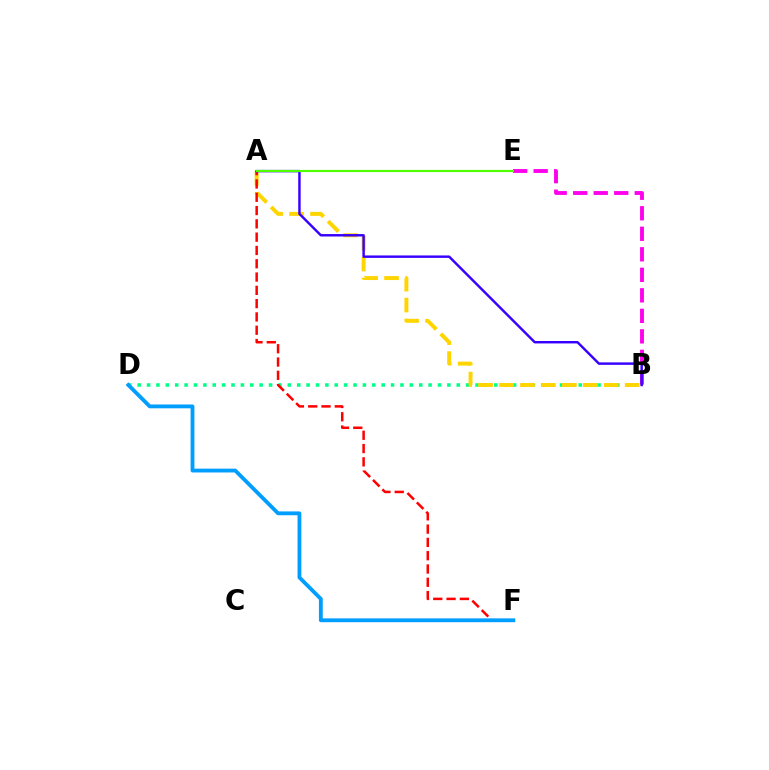{('B', 'D'): [{'color': '#00ff86', 'line_style': 'dotted', 'thickness': 2.55}], ('B', 'E'): [{'color': '#ff00ed', 'line_style': 'dashed', 'thickness': 2.79}], ('A', 'B'): [{'color': '#ffd500', 'line_style': 'dashed', 'thickness': 2.85}, {'color': '#3700ff', 'line_style': 'solid', 'thickness': 1.76}], ('A', 'F'): [{'color': '#ff0000', 'line_style': 'dashed', 'thickness': 1.81}], ('A', 'E'): [{'color': '#4fff00', 'line_style': 'solid', 'thickness': 1.56}], ('D', 'F'): [{'color': '#009eff', 'line_style': 'solid', 'thickness': 2.75}]}